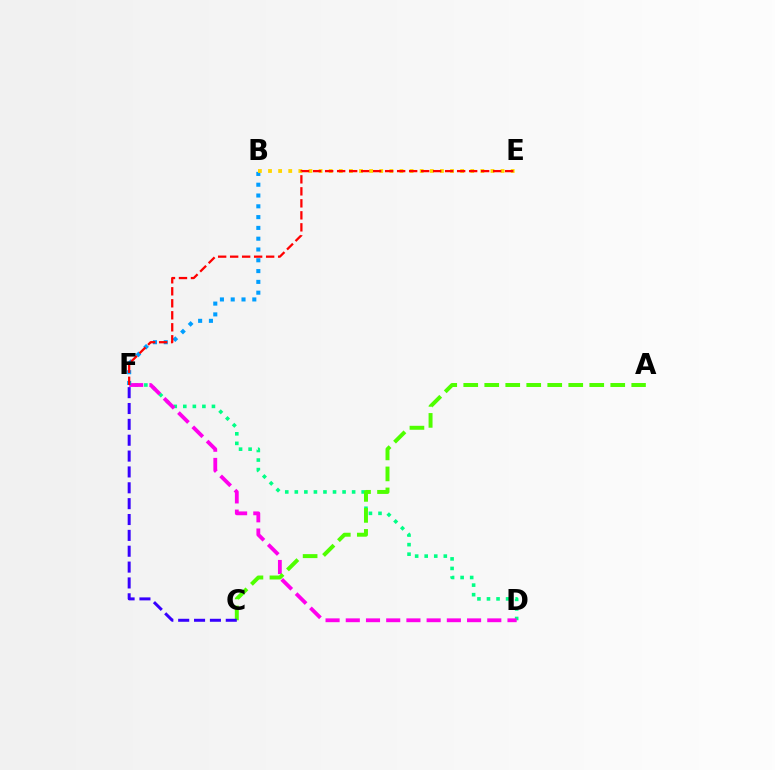{('D', 'F'): [{'color': '#00ff86', 'line_style': 'dotted', 'thickness': 2.6}, {'color': '#ff00ed', 'line_style': 'dashed', 'thickness': 2.75}], ('A', 'C'): [{'color': '#4fff00', 'line_style': 'dashed', 'thickness': 2.85}], ('B', 'F'): [{'color': '#009eff', 'line_style': 'dotted', 'thickness': 2.93}], ('B', 'E'): [{'color': '#ffd500', 'line_style': 'dotted', 'thickness': 2.75}], ('E', 'F'): [{'color': '#ff0000', 'line_style': 'dashed', 'thickness': 1.63}], ('C', 'F'): [{'color': '#3700ff', 'line_style': 'dashed', 'thickness': 2.15}]}